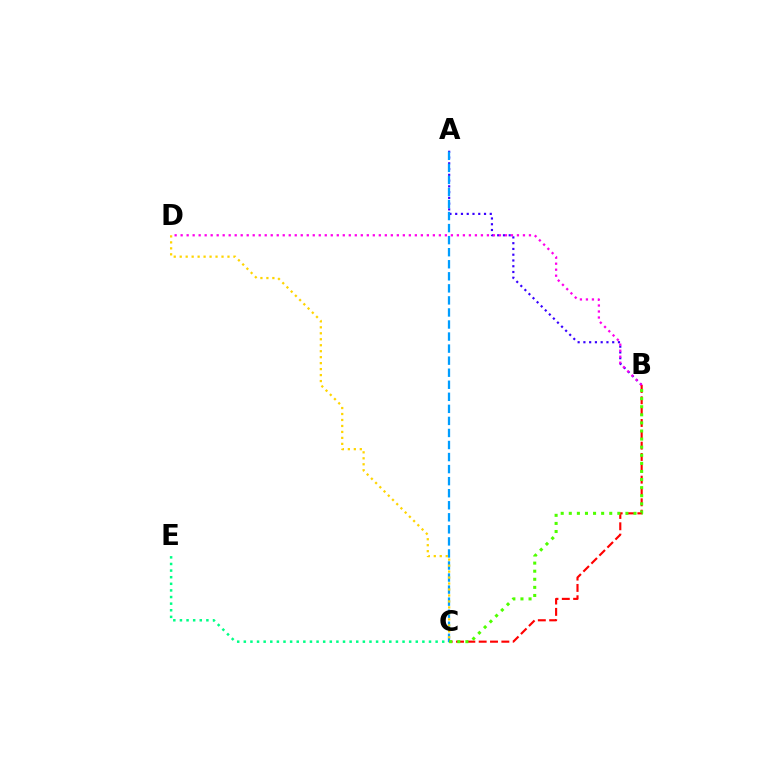{('C', 'E'): [{'color': '#00ff86', 'line_style': 'dotted', 'thickness': 1.8}], ('A', 'B'): [{'color': '#3700ff', 'line_style': 'dotted', 'thickness': 1.57}], ('A', 'C'): [{'color': '#009eff', 'line_style': 'dashed', 'thickness': 1.64}], ('C', 'D'): [{'color': '#ffd500', 'line_style': 'dotted', 'thickness': 1.62}], ('B', 'C'): [{'color': '#ff0000', 'line_style': 'dashed', 'thickness': 1.54}, {'color': '#4fff00', 'line_style': 'dotted', 'thickness': 2.2}], ('B', 'D'): [{'color': '#ff00ed', 'line_style': 'dotted', 'thickness': 1.63}]}